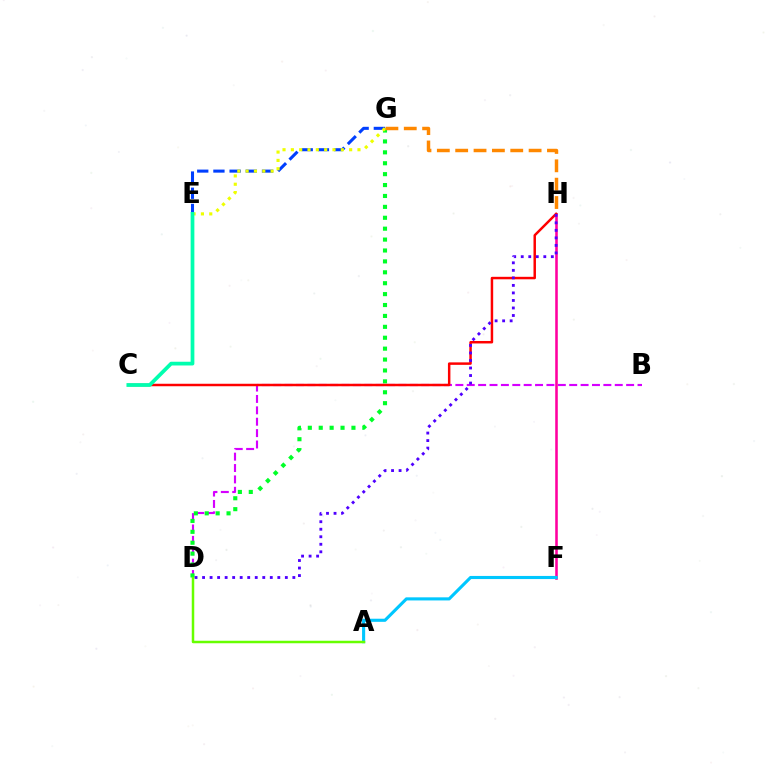{('B', 'D'): [{'color': '#d600ff', 'line_style': 'dashed', 'thickness': 1.55}], ('F', 'H'): [{'color': '#ff00a0', 'line_style': 'solid', 'thickness': 1.85}], ('D', 'G'): [{'color': '#00ff27', 'line_style': 'dotted', 'thickness': 2.96}], ('E', 'G'): [{'color': '#003fff', 'line_style': 'dashed', 'thickness': 2.2}, {'color': '#eeff00', 'line_style': 'dotted', 'thickness': 2.26}], ('C', 'H'): [{'color': '#ff0000', 'line_style': 'solid', 'thickness': 1.78}], ('D', 'H'): [{'color': '#4f00ff', 'line_style': 'dotted', 'thickness': 2.04}], ('A', 'F'): [{'color': '#00c7ff', 'line_style': 'solid', 'thickness': 2.24}], ('A', 'D'): [{'color': '#66ff00', 'line_style': 'solid', 'thickness': 1.8}], ('G', 'H'): [{'color': '#ff8800', 'line_style': 'dashed', 'thickness': 2.49}], ('C', 'E'): [{'color': '#00ffaf', 'line_style': 'solid', 'thickness': 2.69}]}